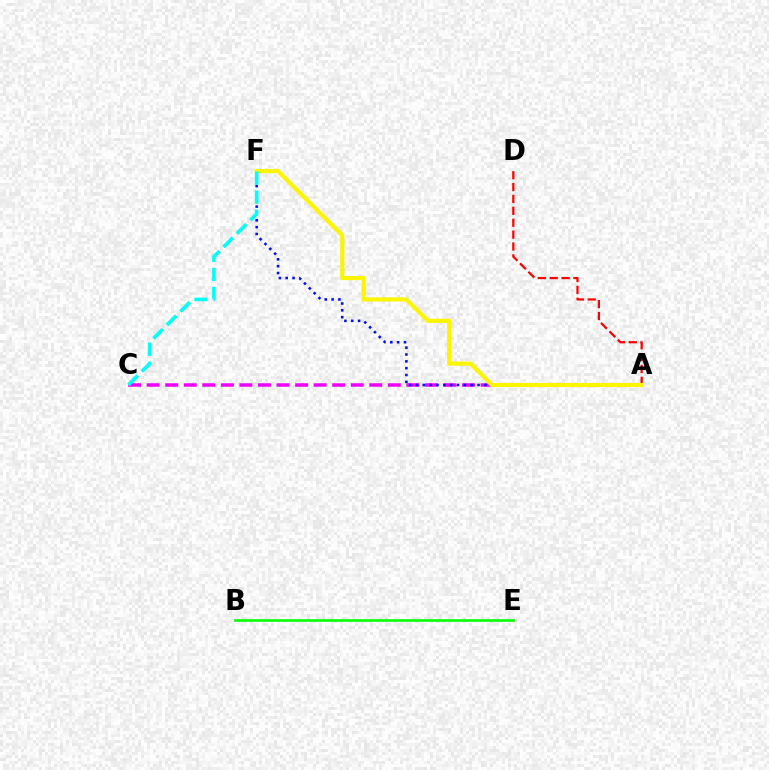{('B', 'E'): [{'color': '#08ff00', 'line_style': 'solid', 'thickness': 1.89}], ('A', 'C'): [{'color': '#ee00ff', 'line_style': 'dashed', 'thickness': 2.52}], ('A', 'F'): [{'color': '#0010ff', 'line_style': 'dotted', 'thickness': 1.86}, {'color': '#fcf500', 'line_style': 'solid', 'thickness': 2.99}], ('A', 'D'): [{'color': '#ff0000', 'line_style': 'dashed', 'thickness': 1.61}], ('C', 'F'): [{'color': '#00fff6', 'line_style': 'dashed', 'thickness': 2.58}]}